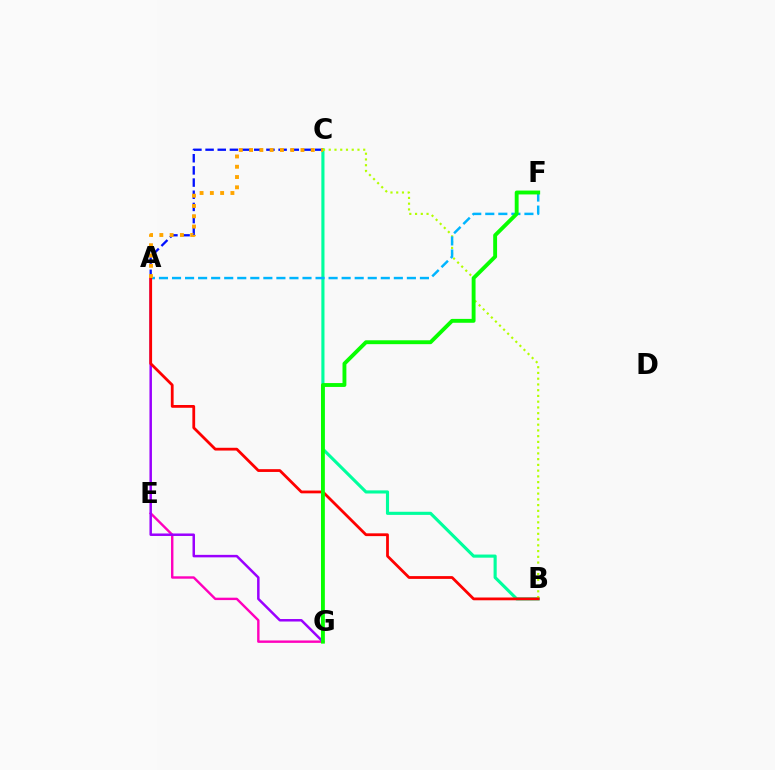{('E', 'G'): [{'color': '#ff00bd', 'line_style': 'solid', 'thickness': 1.73}], ('A', 'G'): [{'color': '#9b00ff', 'line_style': 'solid', 'thickness': 1.79}], ('B', 'C'): [{'color': '#00ff9d', 'line_style': 'solid', 'thickness': 2.25}, {'color': '#b3ff00', 'line_style': 'dotted', 'thickness': 1.56}], ('A', 'F'): [{'color': '#00b5ff', 'line_style': 'dashed', 'thickness': 1.77}], ('A', 'C'): [{'color': '#0010ff', 'line_style': 'dashed', 'thickness': 1.65}, {'color': '#ffa500', 'line_style': 'dotted', 'thickness': 2.79}], ('A', 'B'): [{'color': '#ff0000', 'line_style': 'solid', 'thickness': 2.0}], ('F', 'G'): [{'color': '#08ff00', 'line_style': 'solid', 'thickness': 2.79}]}